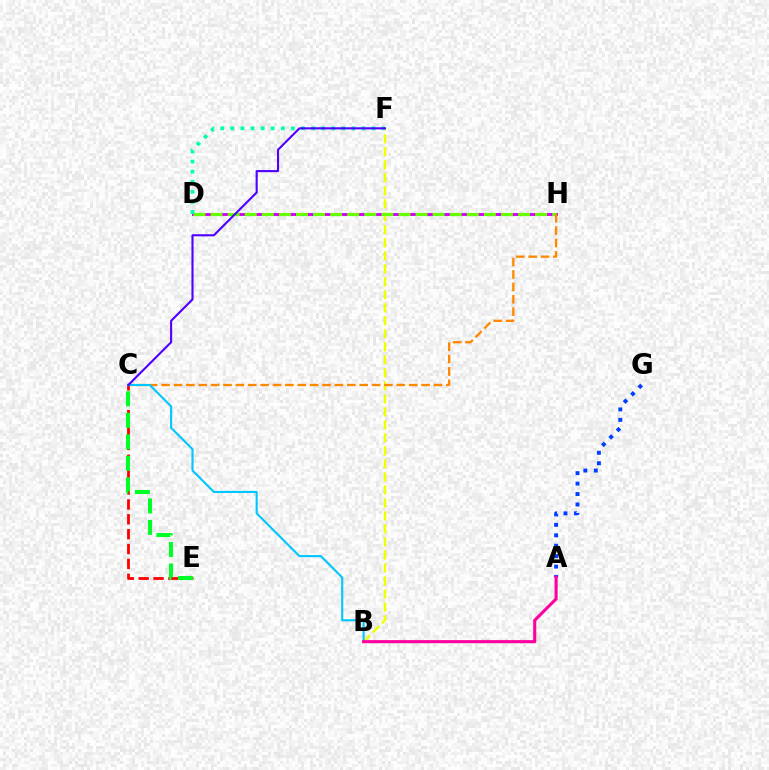{('B', 'F'): [{'color': '#eeff00', 'line_style': 'dashed', 'thickness': 1.77}], ('D', 'H'): [{'color': '#d600ff', 'line_style': 'solid', 'thickness': 2.12}, {'color': '#66ff00', 'line_style': 'dashed', 'thickness': 2.32}], ('C', 'E'): [{'color': '#ff0000', 'line_style': 'dashed', 'thickness': 2.02}, {'color': '#00ff27', 'line_style': 'dashed', 'thickness': 2.92}], ('C', 'H'): [{'color': '#ff8800', 'line_style': 'dashed', 'thickness': 1.68}], ('D', 'F'): [{'color': '#00ffaf', 'line_style': 'dotted', 'thickness': 2.74}], ('B', 'C'): [{'color': '#00c7ff', 'line_style': 'solid', 'thickness': 1.52}], ('C', 'F'): [{'color': '#4f00ff', 'line_style': 'solid', 'thickness': 1.52}], ('A', 'G'): [{'color': '#003fff', 'line_style': 'dotted', 'thickness': 2.84}], ('A', 'B'): [{'color': '#ff00a0', 'line_style': 'solid', 'thickness': 2.22}]}